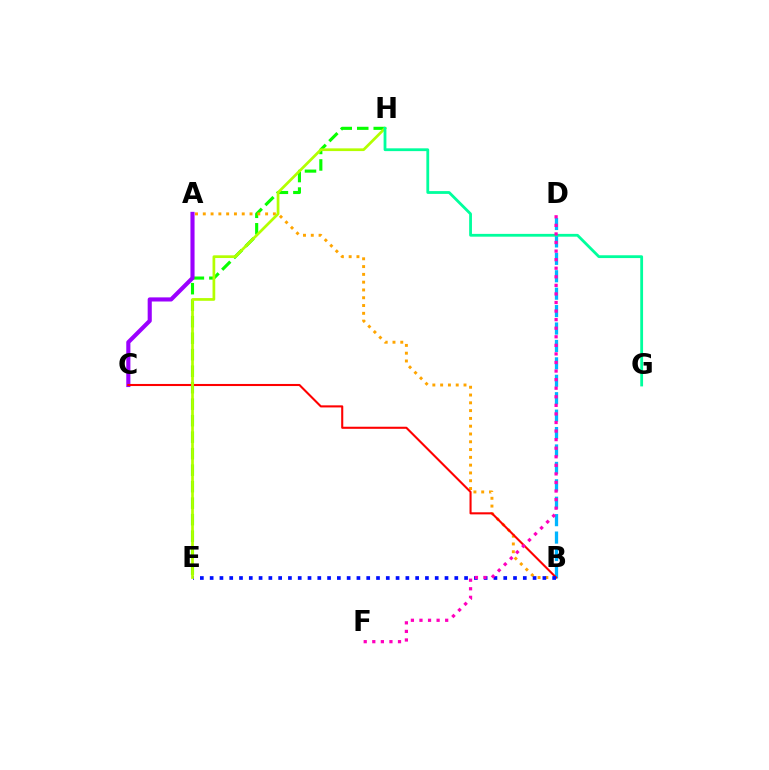{('B', 'D'): [{'color': '#00b5ff', 'line_style': 'dashed', 'thickness': 2.37}], ('E', 'H'): [{'color': '#08ff00', 'line_style': 'dashed', 'thickness': 2.24}, {'color': '#b3ff00', 'line_style': 'solid', 'thickness': 1.96}], ('A', 'C'): [{'color': '#9b00ff', 'line_style': 'solid', 'thickness': 2.97}], ('A', 'B'): [{'color': '#ffa500', 'line_style': 'dotted', 'thickness': 2.12}], ('B', 'C'): [{'color': '#ff0000', 'line_style': 'solid', 'thickness': 1.5}], ('B', 'E'): [{'color': '#0010ff', 'line_style': 'dotted', 'thickness': 2.66}], ('G', 'H'): [{'color': '#00ff9d', 'line_style': 'solid', 'thickness': 2.02}], ('D', 'F'): [{'color': '#ff00bd', 'line_style': 'dotted', 'thickness': 2.33}]}